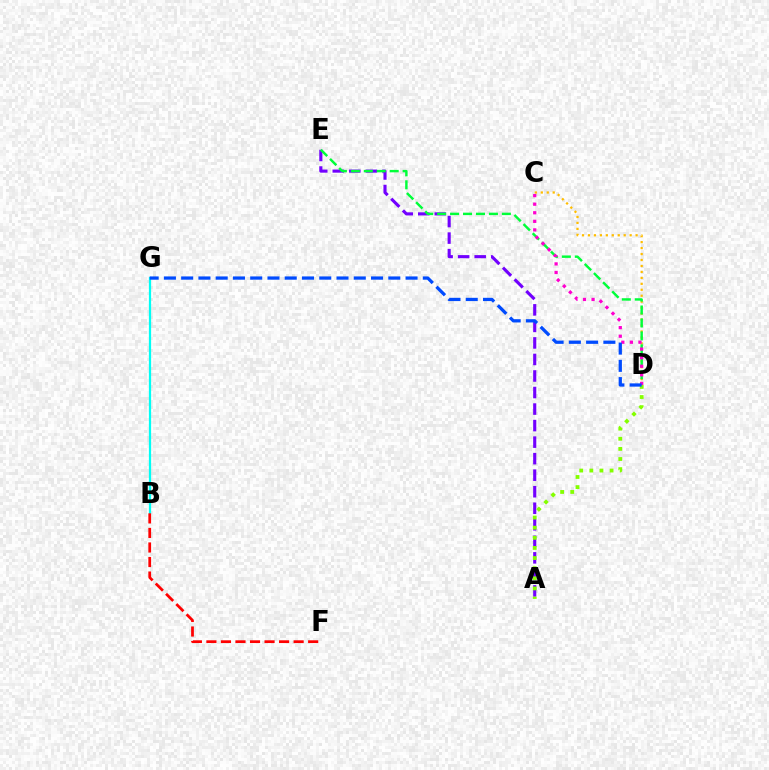{('C', 'D'): [{'color': '#ffbd00', 'line_style': 'dotted', 'thickness': 1.62}, {'color': '#ff00cf', 'line_style': 'dotted', 'thickness': 2.33}], ('B', 'G'): [{'color': '#00fff6', 'line_style': 'solid', 'thickness': 1.62}], ('A', 'E'): [{'color': '#7200ff', 'line_style': 'dashed', 'thickness': 2.25}], ('D', 'E'): [{'color': '#00ff39', 'line_style': 'dashed', 'thickness': 1.76}], ('A', 'D'): [{'color': '#84ff00', 'line_style': 'dotted', 'thickness': 2.75}], ('D', 'G'): [{'color': '#004bff', 'line_style': 'dashed', 'thickness': 2.34}], ('B', 'F'): [{'color': '#ff0000', 'line_style': 'dashed', 'thickness': 1.97}]}